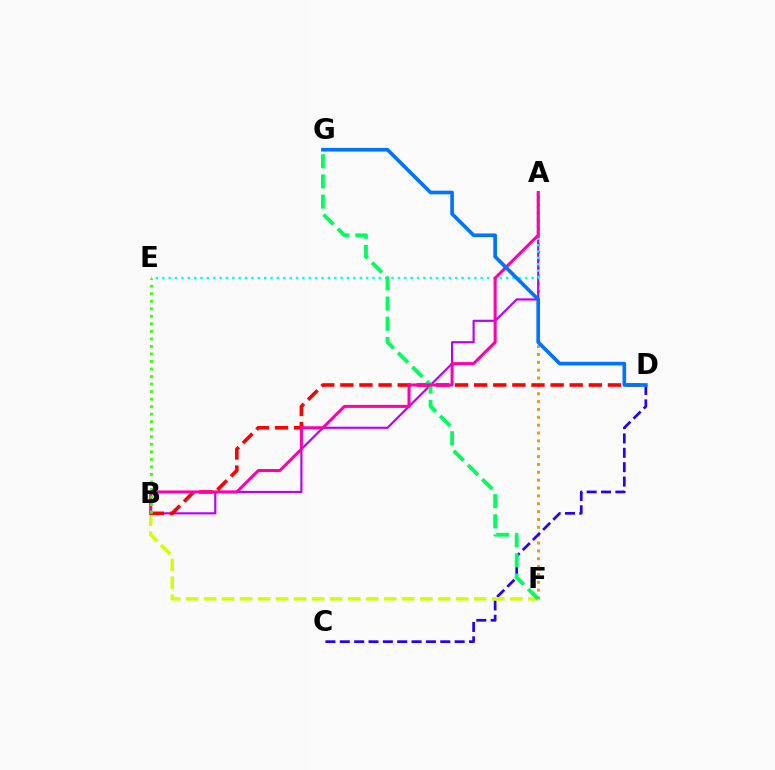{('A', 'F'): [{'color': '#ff9400', 'line_style': 'dotted', 'thickness': 2.13}], ('C', 'D'): [{'color': '#2500ff', 'line_style': 'dashed', 'thickness': 1.95}], ('A', 'B'): [{'color': '#b900ff', 'line_style': 'solid', 'thickness': 1.56}, {'color': '#ff00ac', 'line_style': 'solid', 'thickness': 2.19}], ('B', 'F'): [{'color': '#d1ff00', 'line_style': 'dashed', 'thickness': 2.45}], ('A', 'E'): [{'color': '#00fff6', 'line_style': 'dotted', 'thickness': 1.73}], ('B', 'D'): [{'color': '#ff0000', 'line_style': 'dashed', 'thickness': 2.6}], ('F', 'G'): [{'color': '#00ff5c', 'line_style': 'dashed', 'thickness': 2.74}], ('D', 'G'): [{'color': '#0074ff', 'line_style': 'solid', 'thickness': 2.63}], ('B', 'E'): [{'color': '#3dff00', 'line_style': 'dotted', 'thickness': 2.05}]}